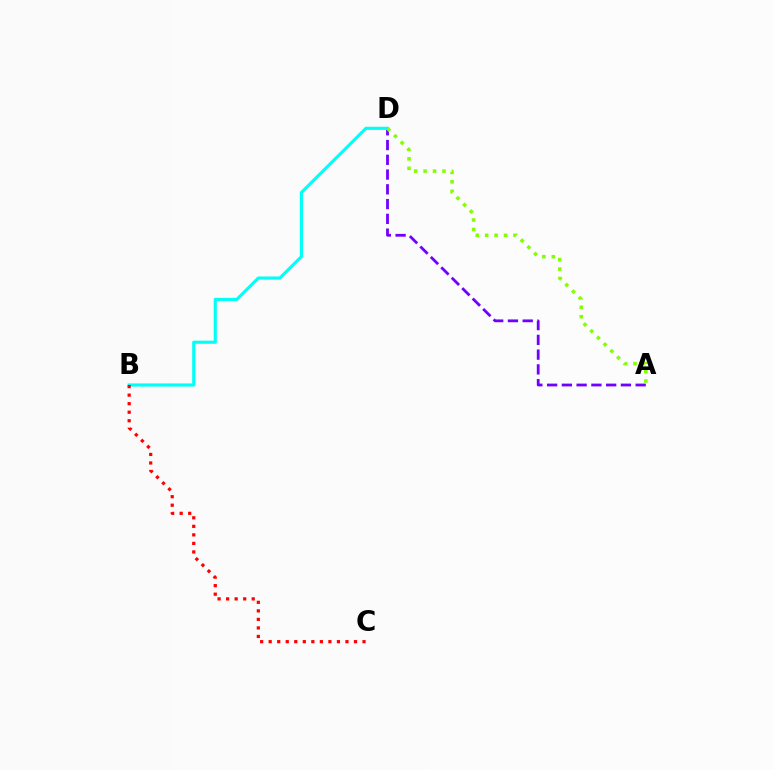{('A', 'D'): [{'color': '#7200ff', 'line_style': 'dashed', 'thickness': 2.01}, {'color': '#84ff00', 'line_style': 'dotted', 'thickness': 2.56}], ('B', 'D'): [{'color': '#00fff6', 'line_style': 'solid', 'thickness': 2.25}], ('B', 'C'): [{'color': '#ff0000', 'line_style': 'dotted', 'thickness': 2.32}]}